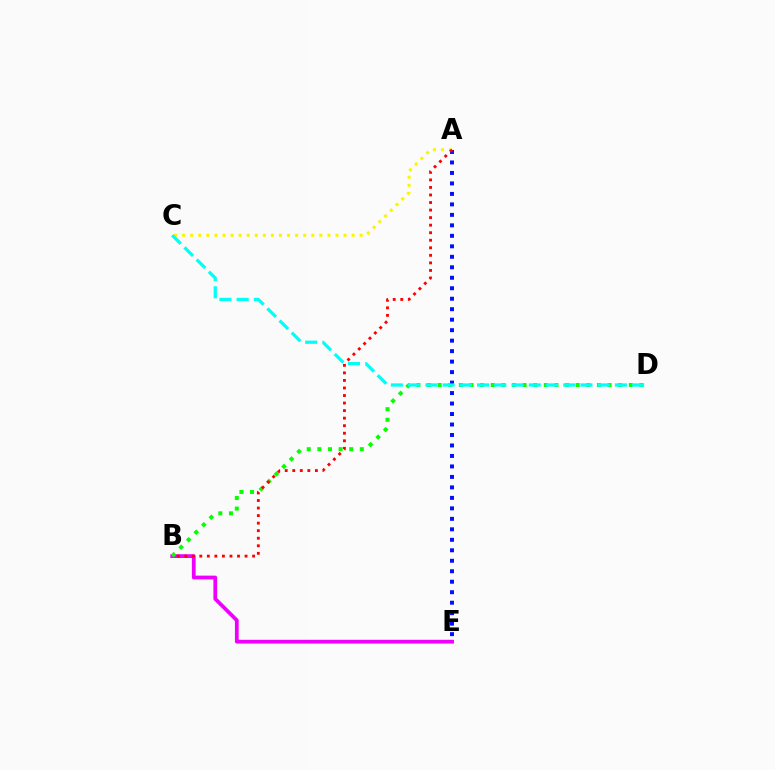{('B', 'E'): [{'color': '#ee00ff', 'line_style': 'solid', 'thickness': 2.7}], ('B', 'D'): [{'color': '#08ff00', 'line_style': 'dotted', 'thickness': 2.89}], ('A', 'E'): [{'color': '#0010ff', 'line_style': 'dotted', 'thickness': 2.85}], ('A', 'C'): [{'color': '#fcf500', 'line_style': 'dotted', 'thickness': 2.19}], ('A', 'B'): [{'color': '#ff0000', 'line_style': 'dotted', 'thickness': 2.05}], ('C', 'D'): [{'color': '#00fff6', 'line_style': 'dashed', 'thickness': 2.34}]}